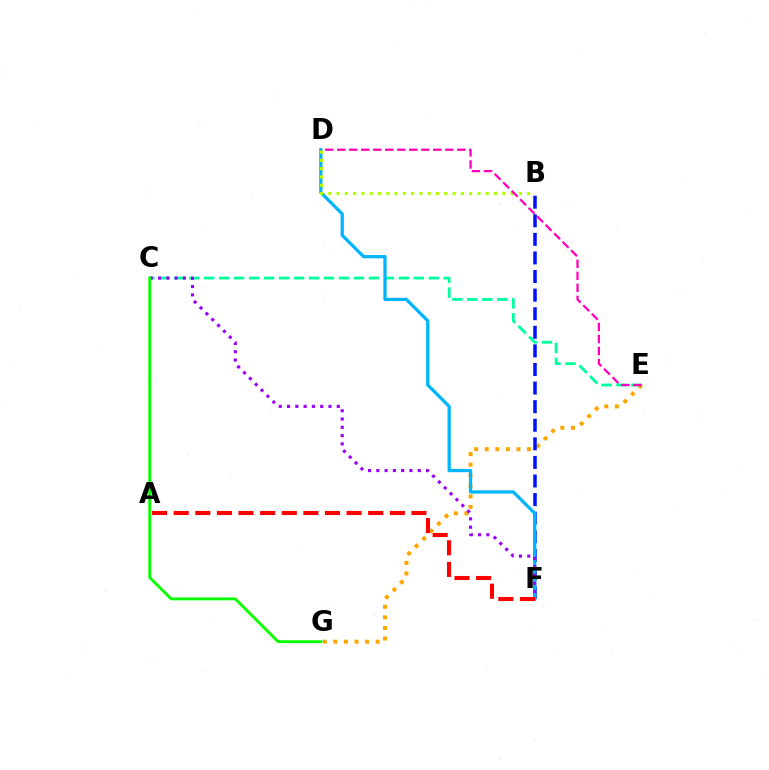{('E', 'G'): [{'color': '#ffa500', 'line_style': 'dotted', 'thickness': 2.87}], ('C', 'E'): [{'color': '#00ff9d', 'line_style': 'dashed', 'thickness': 2.03}], ('B', 'F'): [{'color': '#0010ff', 'line_style': 'dashed', 'thickness': 2.52}], ('D', 'F'): [{'color': '#00b5ff', 'line_style': 'solid', 'thickness': 2.35}], ('C', 'F'): [{'color': '#9b00ff', 'line_style': 'dotted', 'thickness': 2.25}], ('B', 'D'): [{'color': '#b3ff00', 'line_style': 'dotted', 'thickness': 2.25}], ('A', 'F'): [{'color': '#ff0000', 'line_style': 'dashed', 'thickness': 2.94}], ('D', 'E'): [{'color': '#ff00bd', 'line_style': 'dashed', 'thickness': 1.63}], ('C', 'G'): [{'color': '#08ff00', 'line_style': 'solid', 'thickness': 2.06}]}